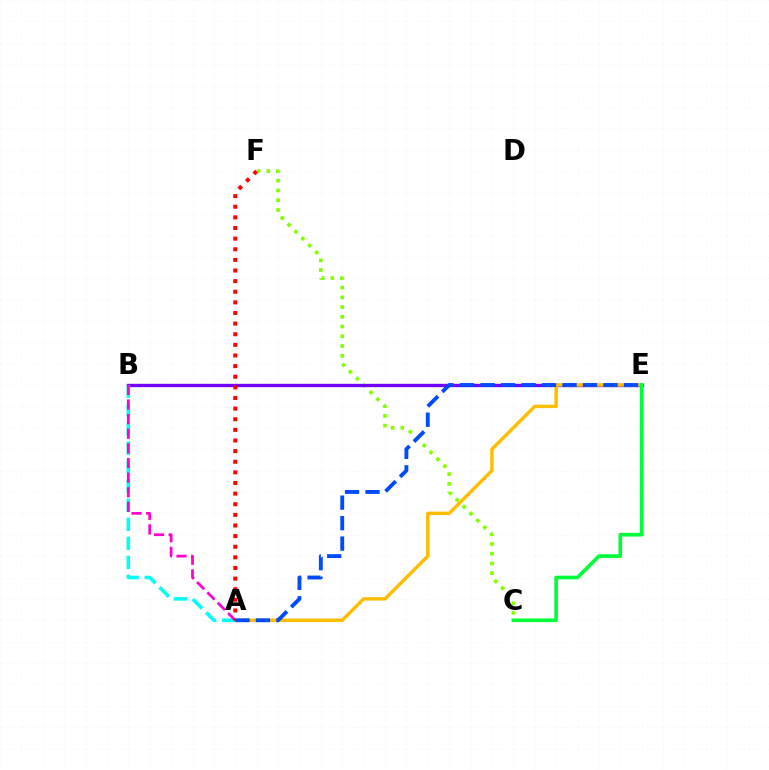{('C', 'F'): [{'color': '#84ff00', 'line_style': 'dotted', 'thickness': 2.64}], ('B', 'E'): [{'color': '#7200ff', 'line_style': 'solid', 'thickness': 2.4}], ('A', 'E'): [{'color': '#ffbd00', 'line_style': 'solid', 'thickness': 2.47}, {'color': '#004bff', 'line_style': 'dashed', 'thickness': 2.78}], ('A', 'B'): [{'color': '#00fff6', 'line_style': 'dashed', 'thickness': 2.58}, {'color': '#ff00cf', 'line_style': 'dashed', 'thickness': 1.99}], ('C', 'E'): [{'color': '#00ff39', 'line_style': 'solid', 'thickness': 2.62}], ('A', 'F'): [{'color': '#ff0000', 'line_style': 'dotted', 'thickness': 2.89}]}